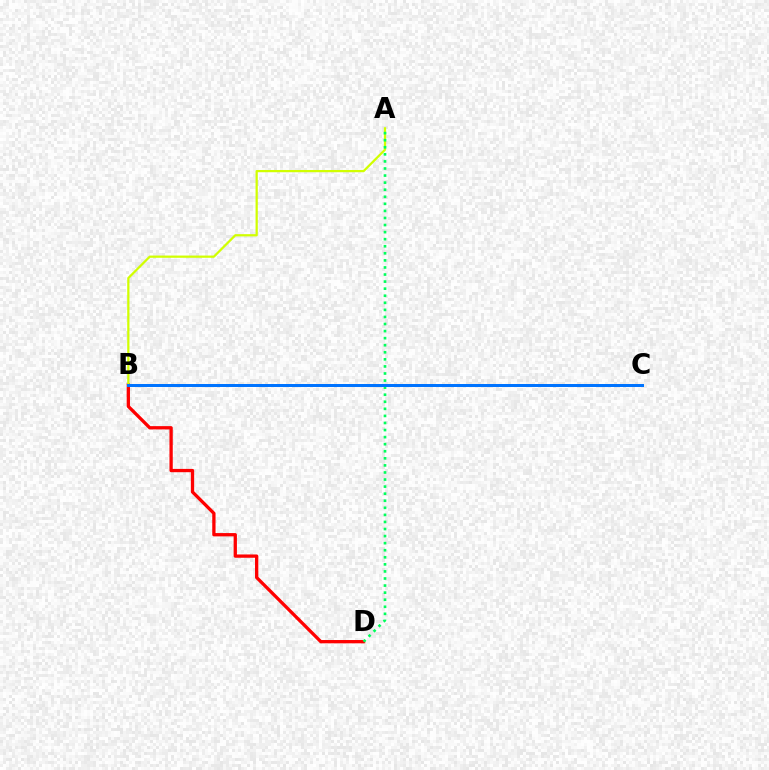{('B', 'D'): [{'color': '#ff0000', 'line_style': 'solid', 'thickness': 2.37}], ('A', 'B'): [{'color': '#d1ff00', 'line_style': 'solid', 'thickness': 1.61}], ('A', 'D'): [{'color': '#00ff5c', 'line_style': 'dotted', 'thickness': 1.92}], ('B', 'C'): [{'color': '#b900ff', 'line_style': 'dashed', 'thickness': 1.92}, {'color': '#0074ff', 'line_style': 'solid', 'thickness': 2.16}]}